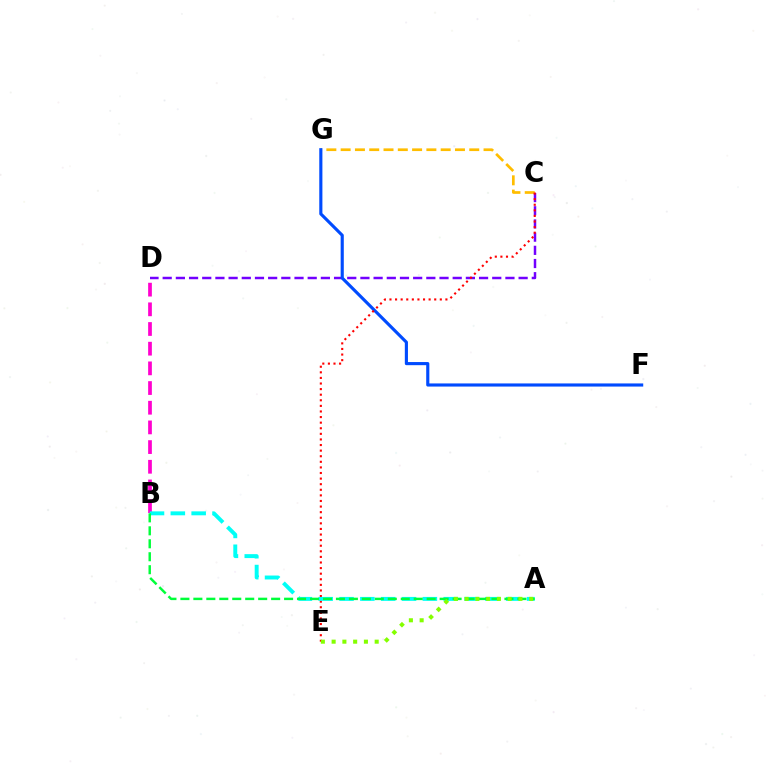{('C', 'G'): [{'color': '#ffbd00', 'line_style': 'dashed', 'thickness': 1.94}], ('B', 'D'): [{'color': '#ff00cf', 'line_style': 'dashed', 'thickness': 2.67}], ('C', 'D'): [{'color': '#7200ff', 'line_style': 'dashed', 'thickness': 1.79}], ('F', 'G'): [{'color': '#004bff', 'line_style': 'solid', 'thickness': 2.25}], ('C', 'E'): [{'color': '#ff0000', 'line_style': 'dotted', 'thickness': 1.52}], ('A', 'B'): [{'color': '#00fff6', 'line_style': 'dashed', 'thickness': 2.83}, {'color': '#00ff39', 'line_style': 'dashed', 'thickness': 1.76}], ('A', 'E'): [{'color': '#84ff00', 'line_style': 'dotted', 'thickness': 2.92}]}